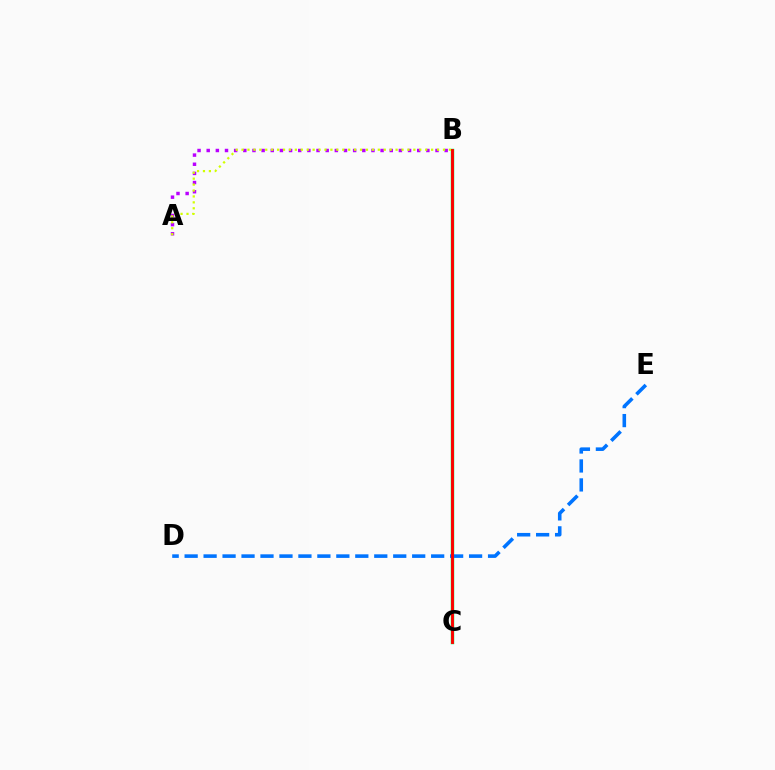{('B', 'C'): [{'color': '#00ff5c', 'line_style': 'solid', 'thickness': 2.5}, {'color': '#ff0000', 'line_style': 'solid', 'thickness': 2.08}], ('A', 'B'): [{'color': '#b900ff', 'line_style': 'dotted', 'thickness': 2.49}, {'color': '#d1ff00', 'line_style': 'dotted', 'thickness': 1.61}], ('D', 'E'): [{'color': '#0074ff', 'line_style': 'dashed', 'thickness': 2.58}]}